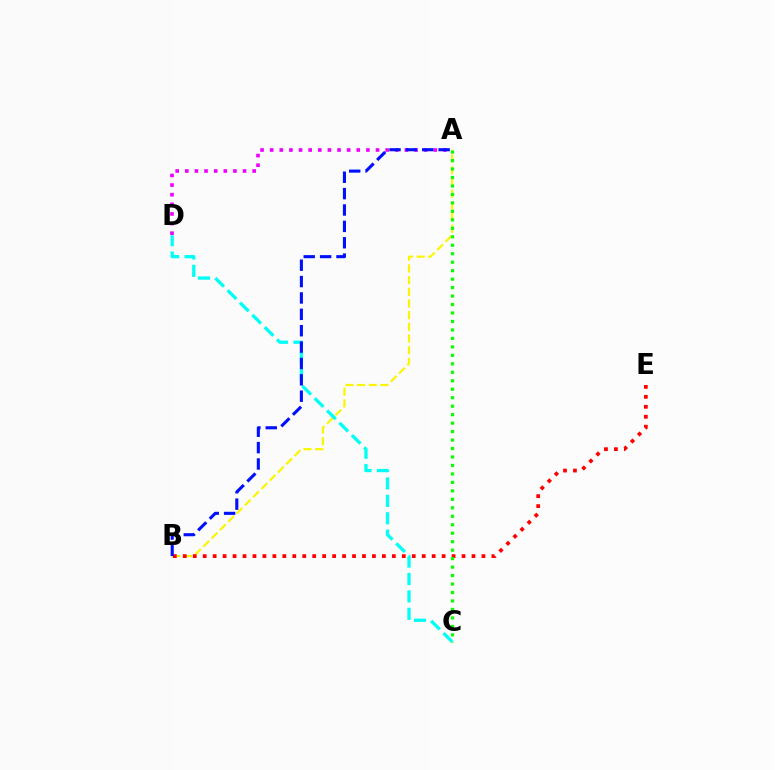{('A', 'D'): [{'color': '#ee00ff', 'line_style': 'dotted', 'thickness': 2.61}], ('A', 'B'): [{'color': '#fcf500', 'line_style': 'dashed', 'thickness': 1.59}, {'color': '#0010ff', 'line_style': 'dashed', 'thickness': 2.22}], ('B', 'E'): [{'color': '#ff0000', 'line_style': 'dotted', 'thickness': 2.7}], ('C', 'D'): [{'color': '#00fff6', 'line_style': 'dashed', 'thickness': 2.37}], ('A', 'C'): [{'color': '#08ff00', 'line_style': 'dotted', 'thickness': 2.3}]}